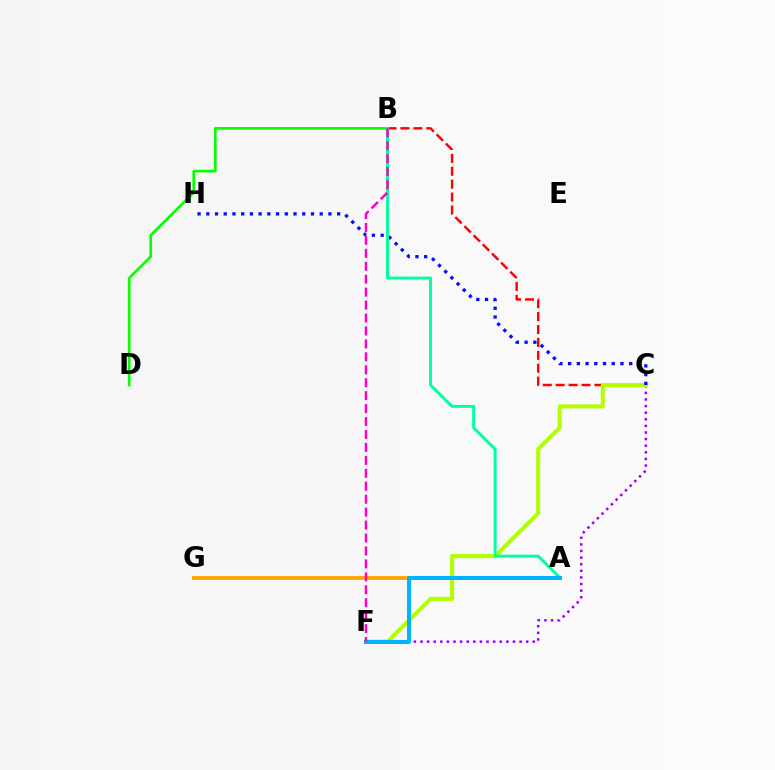{('C', 'F'): [{'color': '#9b00ff', 'line_style': 'dotted', 'thickness': 1.8}, {'color': '#b3ff00', 'line_style': 'solid', 'thickness': 2.93}], ('B', 'C'): [{'color': '#ff0000', 'line_style': 'dashed', 'thickness': 1.75}], ('B', 'D'): [{'color': '#08ff00', 'line_style': 'solid', 'thickness': 1.93}], ('A', 'G'): [{'color': '#ffa500', 'line_style': 'solid', 'thickness': 2.76}], ('C', 'H'): [{'color': '#0010ff', 'line_style': 'dotted', 'thickness': 2.37}], ('A', 'B'): [{'color': '#00ff9d', 'line_style': 'solid', 'thickness': 2.1}], ('A', 'F'): [{'color': '#00b5ff', 'line_style': 'solid', 'thickness': 2.89}], ('B', 'F'): [{'color': '#ff00bd', 'line_style': 'dashed', 'thickness': 1.76}]}